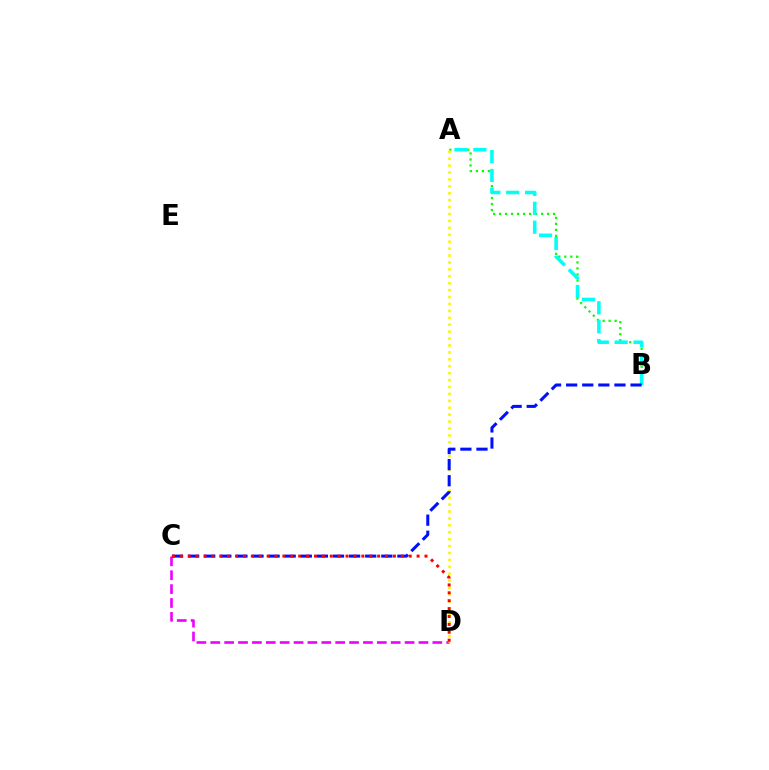{('A', 'B'): [{'color': '#08ff00', 'line_style': 'dotted', 'thickness': 1.63}, {'color': '#00fff6', 'line_style': 'dashed', 'thickness': 2.57}], ('C', 'D'): [{'color': '#ee00ff', 'line_style': 'dashed', 'thickness': 1.89}, {'color': '#ff0000', 'line_style': 'dotted', 'thickness': 2.14}], ('A', 'D'): [{'color': '#fcf500', 'line_style': 'dotted', 'thickness': 1.88}], ('B', 'C'): [{'color': '#0010ff', 'line_style': 'dashed', 'thickness': 2.19}]}